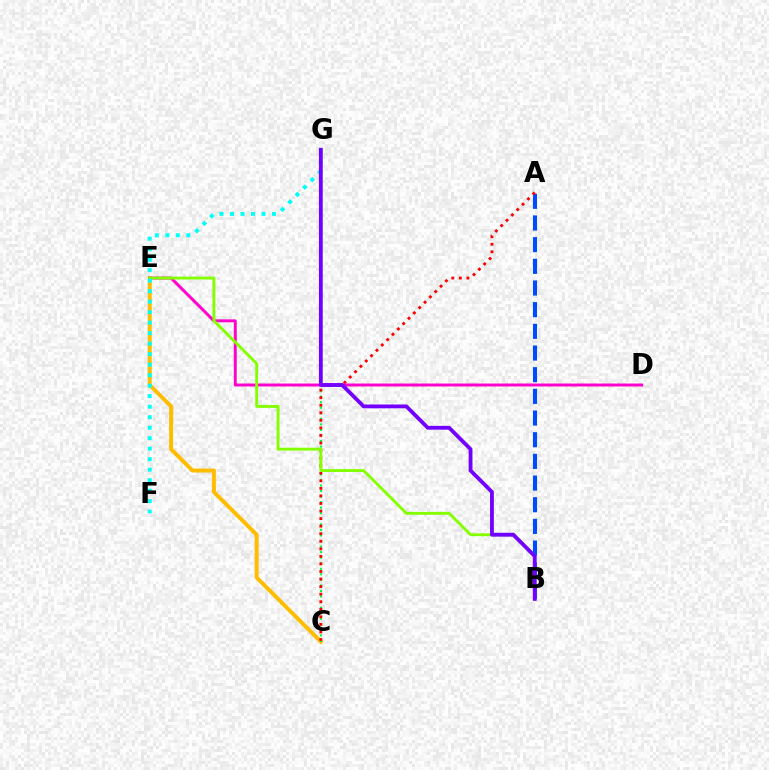{('A', 'B'): [{'color': '#004bff', 'line_style': 'dashed', 'thickness': 2.94}], ('C', 'E'): [{'color': '#ffbd00', 'line_style': 'solid', 'thickness': 2.86}], ('C', 'G'): [{'color': '#00ff39', 'line_style': 'dotted', 'thickness': 1.51}], ('A', 'C'): [{'color': '#ff0000', 'line_style': 'dotted', 'thickness': 2.05}], ('D', 'E'): [{'color': '#ff00cf', 'line_style': 'solid', 'thickness': 2.12}], ('B', 'E'): [{'color': '#84ff00', 'line_style': 'solid', 'thickness': 2.08}], ('F', 'G'): [{'color': '#00fff6', 'line_style': 'dotted', 'thickness': 2.85}], ('B', 'G'): [{'color': '#7200ff', 'line_style': 'solid', 'thickness': 2.75}]}